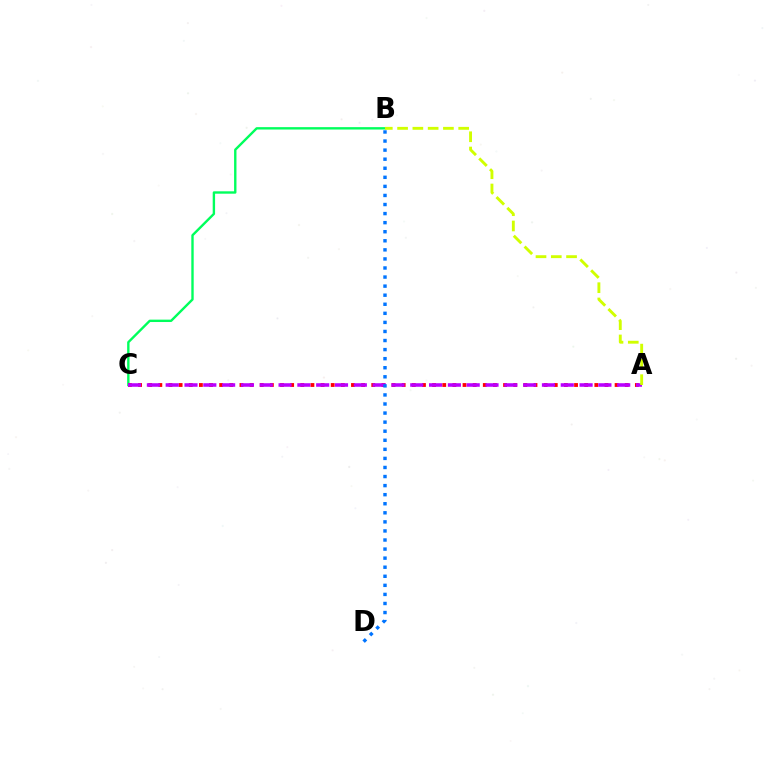{('B', 'C'): [{'color': '#00ff5c', 'line_style': 'solid', 'thickness': 1.72}], ('A', 'C'): [{'color': '#ff0000', 'line_style': 'dotted', 'thickness': 2.75}, {'color': '#b900ff', 'line_style': 'dashed', 'thickness': 2.56}], ('A', 'B'): [{'color': '#d1ff00', 'line_style': 'dashed', 'thickness': 2.08}], ('B', 'D'): [{'color': '#0074ff', 'line_style': 'dotted', 'thickness': 2.46}]}